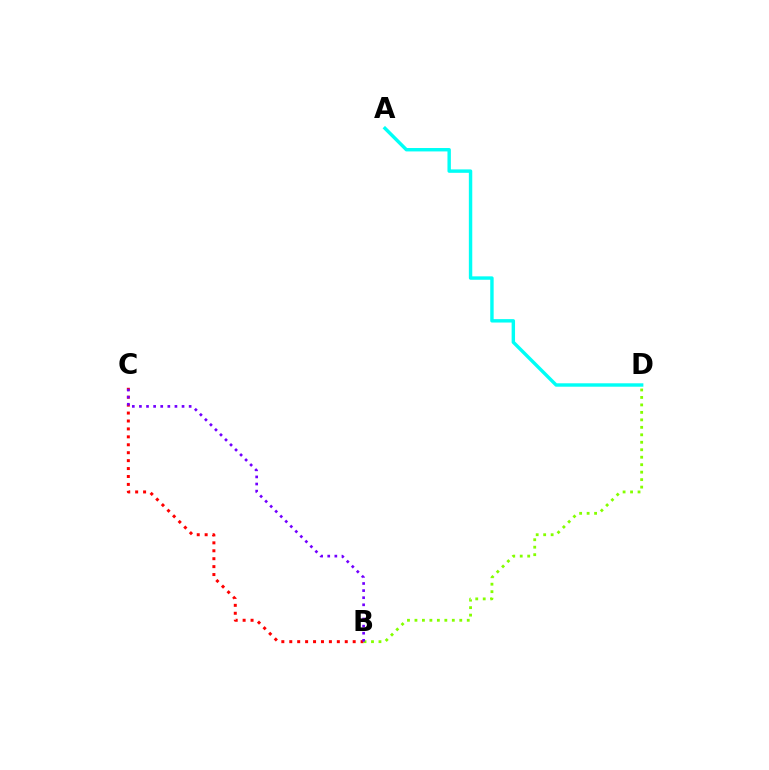{('B', 'C'): [{'color': '#ff0000', 'line_style': 'dotted', 'thickness': 2.15}, {'color': '#7200ff', 'line_style': 'dotted', 'thickness': 1.93}], ('B', 'D'): [{'color': '#84ff00', 'line_style': 'dotted', 'thickness': 2.03}], ('A', 'D'): [{'color': '#00fff6', 'line_style': 'solid', 'thickness': 2.46}]}